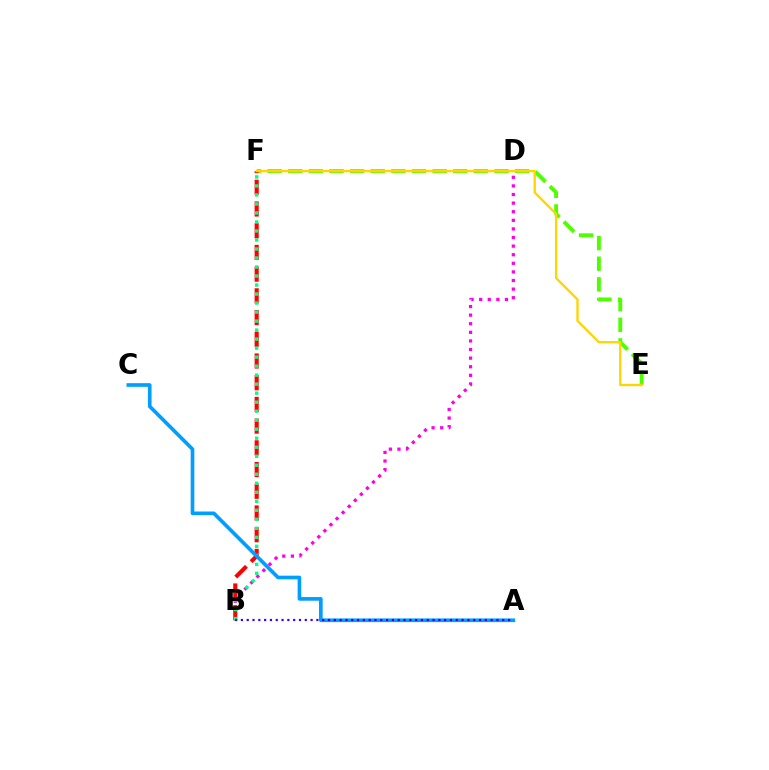{('E', 'F'): [{'color': '#4fff00', 'line_style': 'dashed', 'thickness': 2.8}, {'color': '#ffd500', 'line_style': 'solid', 'thickness': 1.68}], ('B', 'D'): [{'color': '#ff00ed', 'line_style': 'dotted', 'thickness': 2.34}], ('B', 'F'): [{'color': '#ff0000', 'line_style': 'dashed', 'thickness': 2.95}, {'color': '#00ff86', 'line_style': 'dotted', 'thickness': 2.45}], ('A', 'C'): [{'color': '#009eff', 'line_style': 'solid', 'thickness': 2.63}], ('A', 'B'): [{'color': '#3700ff', 'line_style': 'dotted', 'thickness': 1.58}]}